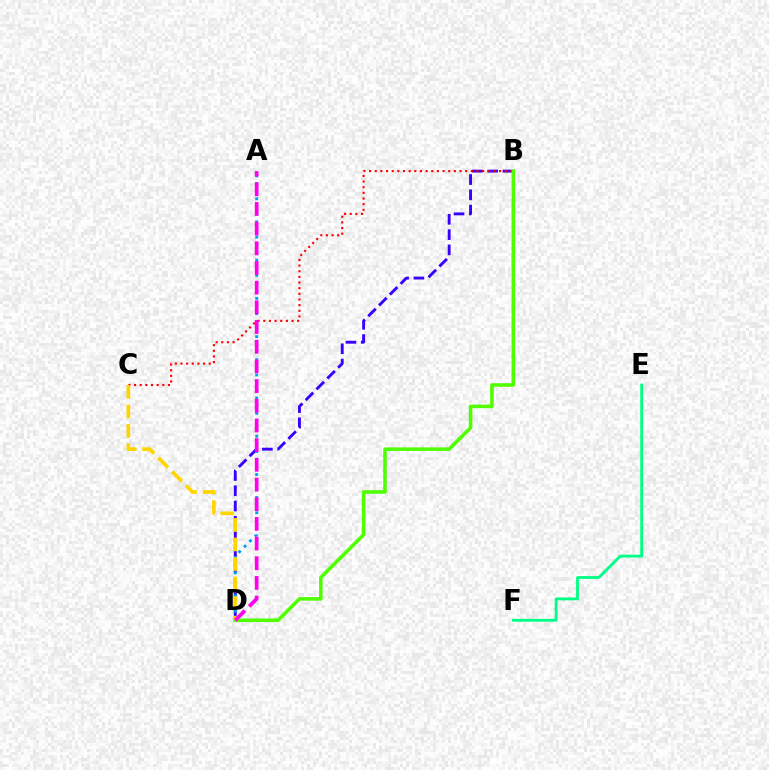{('E', 'F'): [{'color': '#00ff86', 'line_style': 'solid', 'thickness': 2.05}], ('B', 'D'): [{'color': '#3700ff', 'line_style': 'dashed', 'thickness': 2.08}, {'color': '#4fff00', 'line_style': 'solid', 'thickness': 2.56}], ('A', 'D'): [{'color': '#009eff', 'line_style': 'dotted', 'thickness': 2.08}, {'color': '#ff00ed', 'line_style': 'dashed', 'thickness': 2.67}], ('B', 'C'): [{'color': '#ff0000', 'line_style': 'dotted', 'thickness': 1.54}], ('C', 'D'): [{'color': '#ffd500', 'line_style': 'dashed', 'thickness': 2.65}]}